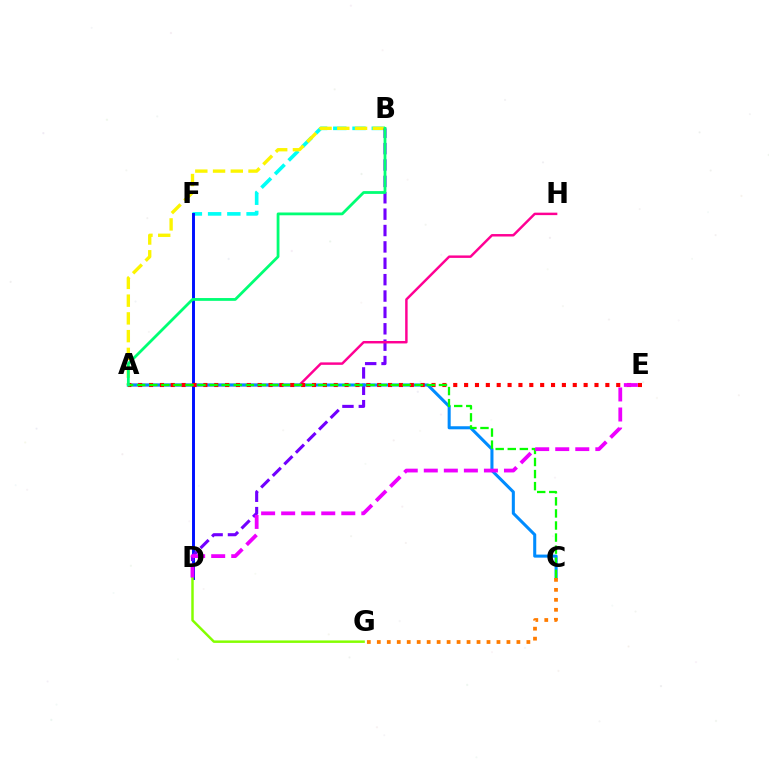{('B', 'F'): [{'color': '#00fff6', 'line_style': 'dashed', 'thickness': 2.61}], ('D', 'F'): [{'color': '#0010ff', 'line_style': 'solid', 'thickness': 2.12}], ('A', 'B'): [{'color': '#fcf500', 'line_style': 'dashed', 'thickness': 2.41}, {'color': '#00ff74', 'line_style': 'solid', 'thickness': 2.01}], ('B', 'D'): [{'color': '#7200ff', 'line_style': 'dashed', 'thickness': 2.22}], ('A', 'H'): [{'color': '#ff0094', 'line_style': 'solid', 'thickness': 1.77}], ('A', 'C'): [{'color': '#008cff', 'line_style': 'solid', 'thickness': 2.2}, {'color': '#08ff00', 'line_style': 'dashed', 'thickness': 1.64}], ('A', 'E'): [{'color': '#ff0000', 'line_style': 'dotted', 'thickness': 2.95}], ('D', 'G'): [{'color': '#84ff00', 'line_style': 'solid', 'thickness': 1.78}], ('C', 'G'): [{'color': '#ff7c00', 'line_style': 'dotted', 'thickness': 2.71}], ('D', 'E'): [{'color': '#ee00ff', 'line_style': 'dashed', 'thickness': 2.72}]}